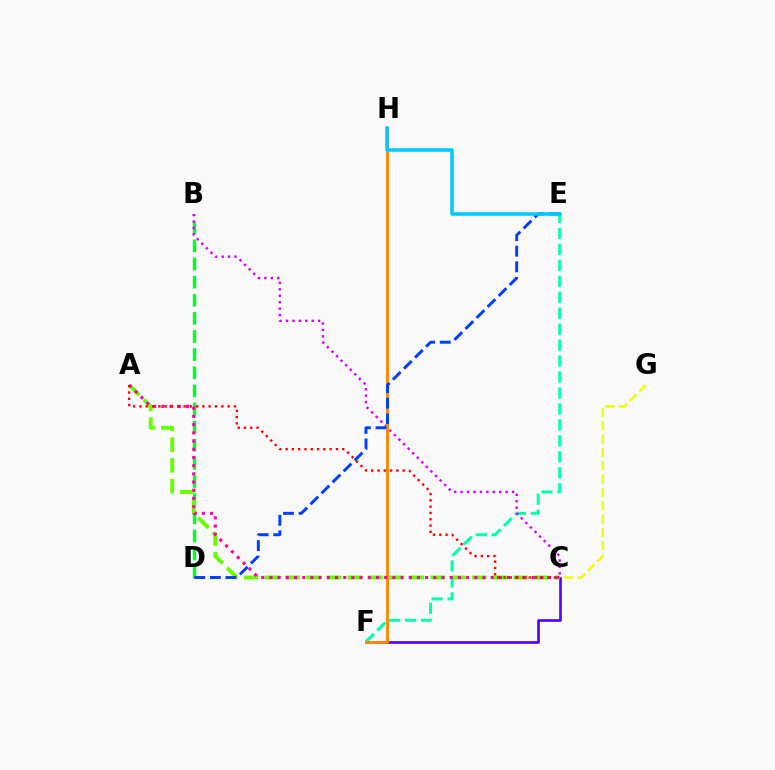{('B', 'D'): [{'color': '#00ff27', 'line_style': 'dashed', 'thickness': 2.46}], ('E', 'F'): [{'color': '#00ffaf', 'line_style': 'dashed', 'thickness': 2.17}], ('B', 'C'): [{'color': '#d600ff', 'line_style': 'dotted', 'thickness': 1.75}], ('C', 'F'): [{'color': '#4f00ff', 'line_style': 'solid', 'thickness': 1.9}], ('C', 'G'): [{'color': '#eeff00', 'line_style': 'dashed', 'thickness': 1.81}], ('A', 'C'): [{'color': '#66ff00', 'line_style': 'dashed', 'thickness': 2.82}, {'color': '#ff00a0', 'line_style': 'dotted', 'thickness': 2.23}, {'color': '#ff0000', 'line_style': 'dotted', 'thickness': 1.71}], ('F', 'H'): [{'color': '#ff8800', 'line_style': 'solid', 'thickness': 2.08}], ('D', 'E'): [{'color': '#003fff', 'line_style': 'dashed', 'thickness': 2.12}], ('E', 'H'): [{'color': '#00c7ff', 'line_style': 'solid', 'thickness': 2.52}]}